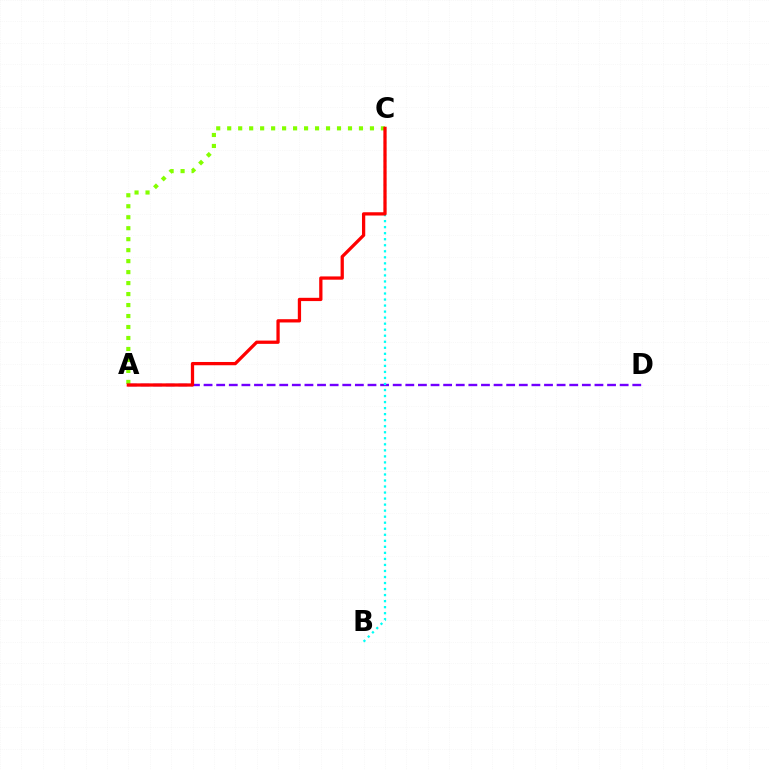{('A', 'D'): [{'color': '#7200ff', 'line_style': 'dashed', 'thickness': 1.71}], ('B', 'C'): [{'color': '#00fff6', 'line_style': 'dotted', 'thickness': 1.64}], ('A', 'C'): [{'color': '#84ff00', 'line_style': 'dotted', 'thickness': 2.98}, {'color': '#ff0000', 'line_style': 'solid', 'thickness': 2.35}]}